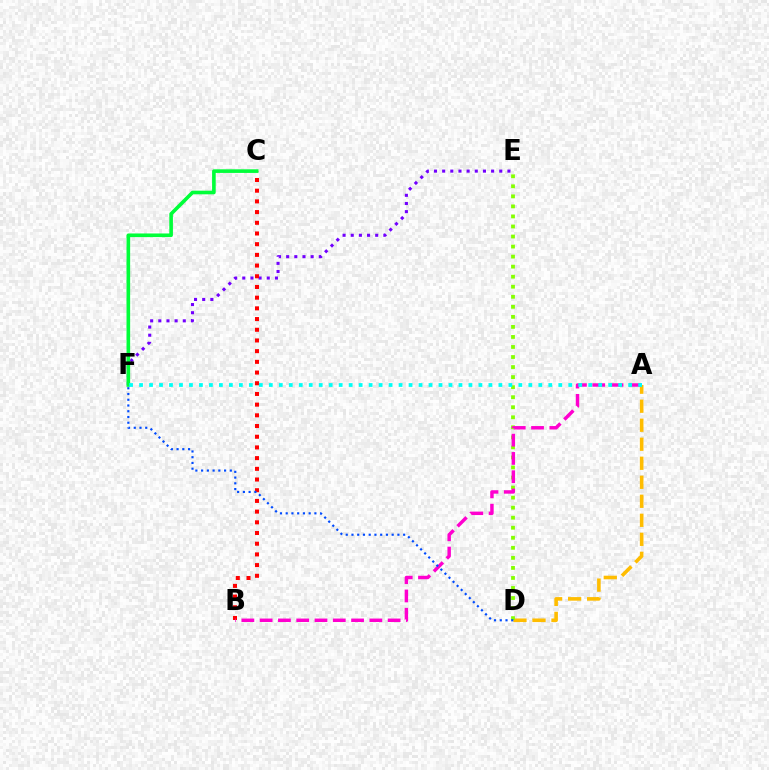{('A', 'D'): [{'color': '#ffbd00', 'line_style': 'dashed', 'thickness': 2.58}], ('D', 'E'): [{'color': '#84ff00', 'line_style': 'dotted', 'thickness': 2.73}], ('E', 'F'): [{'color': '#7200ff', 'line_style': 'dotted', 'thickness': 2.22}], ('B', 'C'): [{'color': '#ff0000', 'line_style': 'dotted', 'thickness': 2.91}], ('C', 'F'): [{'color': '#00ff39', 'line_style': 'solid', 'thickness': 2.61}], ('A', 'B'): [{'color': '#ff00cf', 'line_style': 'dashed', 'thickness': 2.48}], ('D', 'F'): [{'color': '#004bff', 'line_style': 'dotted', 'thickness': 1.56}], ('A', 'F'): [{'color': '#00fff6', 'line_style': 'dotted', 'thickness': 2.71}]}